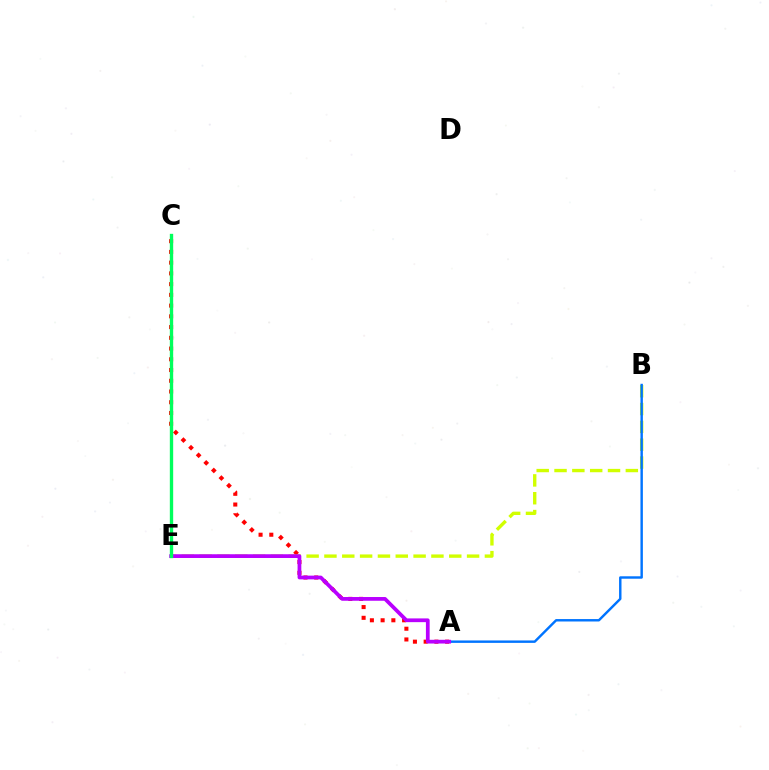{('A', 'C'): [{'color': '#ff0000', 'line_style': 'dotted', 'thickness': 2.92}], ('B', 'E'): [{'color': '#d1ff00', 'line_style': 'dashed', 'thickness': 2.42}], ('A', 'B'): [{'color': '#0074ff', 'line_style': 'solid', 'thickness': 1.75}], ('A', 'E'): [{'color': '#b900ff', 'line_style': 'solid', 'thickness': 2.69}], ('C', 'E'): [{'color': '#00ff5c', 'line_style': 'solid', 'thickness': 2.41}]}